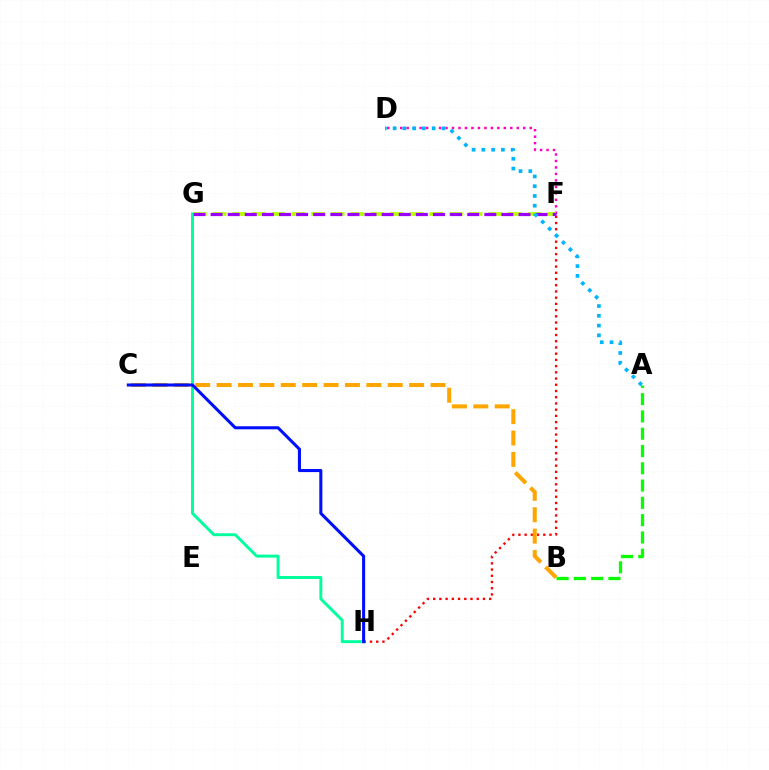{('F', 'H'): [{'color': '#ff0000', 'line_style': 'dotted', 'thickness': 1.69}], ('A', 'B'): [{'color': '#08ff00', 'line_style': 'dashed', 'thickness': 2.35}], ('G', 'H'): [{'color': '#00ff9d', 'line_style': 'solid', 'thickness': 2.12}], ('D', 'F'): [{'color': '#ff00bd', 'line_style': 'dotted', 'thickness': 1.76}], ('B', 'C'): [{'color': '#ffa500', 'line_style': 'dashed', 'thickness': 2.91}], ('F', 'G'): [{'color': '#b3ff00', 'line_style': 'dashed', 'thickness': 2.68}, {'color': '#9b00ff', 'line_style': 'dashed', 'thickness': 2.32}], ('A', 'D'): [{'color': '#00b5ff', 'line_style': 'dotted', 'thickness': 2.65}], ('C', 'H'): [{'color': '#0010ff', 'line_style': 'solid', 'thickness': 2.21}]}